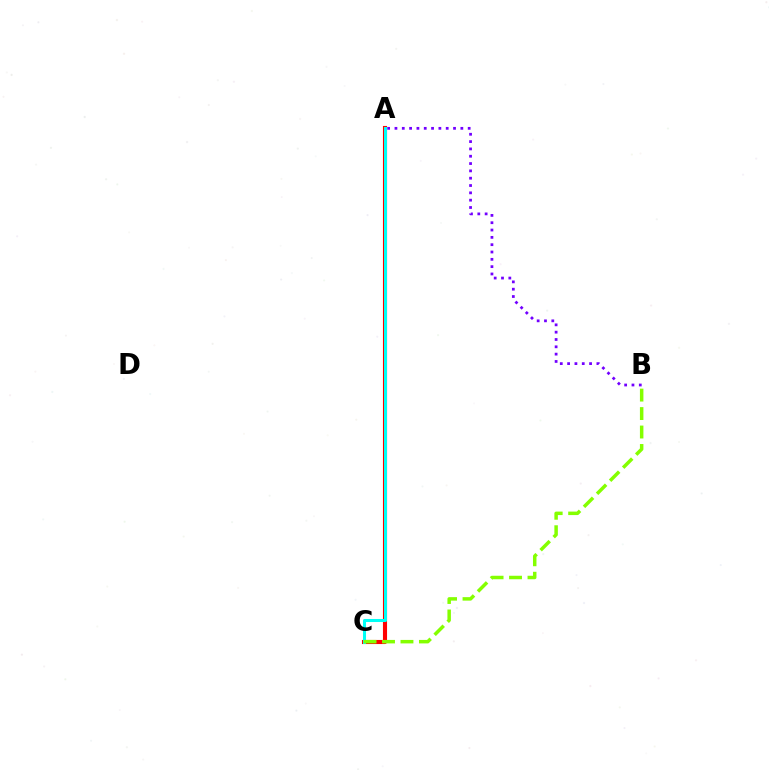{('A', 'C'): [{'color': '#ff0000', 'line_style': 'solid', 'thickness': 2.95}, {'color': '#00fff6', 'line_style': 'solid', 'thickness': 2.19}], ('A', 'B'): [{'color': '#7200ff', 'line_style': 'dotted', 'thickness': 1.99}], ('B', 'C'): [{'color': '#84ff00', 'line_style': 'dashed', 'thickness': 2.51}]}